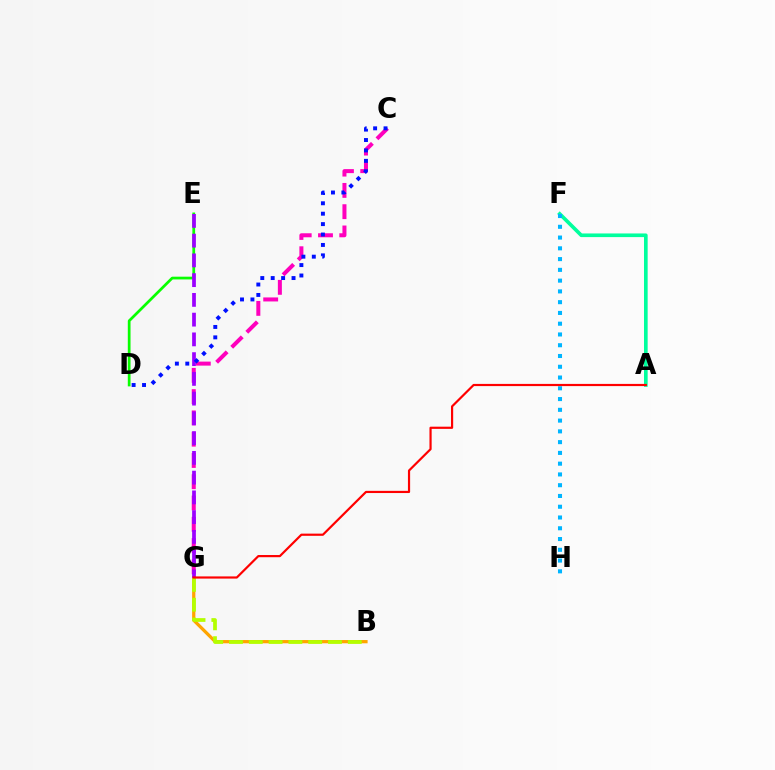{('C', 'G'): [{'color': '#ff00bd', 'line_style': 'dashed', 'thickness': 2.89}], ('A', 'F'): [{'color': '#00ff9d', 'line_style': 'solid', 'thickness': 2.63}], ('B', 'G'): [{'color': '#ffa500', 'line_style': 'solid', 'thickness': 2.34}, {'color': '#b3ff00', 'line_style': 'dashed', 'thickness': 2.69}], ('D', 'E'): [{'color': '#08ff00', 'line_style': 'solid', 'thickness': 1.97}], ('E', 'G'): [{'color': '#9b00ff', 'line_style': 'dashed', 'thickness': 2.68}], ('F', 'H'): [{'color': '#00b5ff', 'line_style': 'dotted', 'thickness': 2.93}], ('C', 'D'): [{'color': '#0010ff', 'line_style': 'dotted', 'thickness': 2.83}], ('A', 'G'): [{'color': '#ff0000', 'line_style': 'solid', 'thickness': 1.58}]}